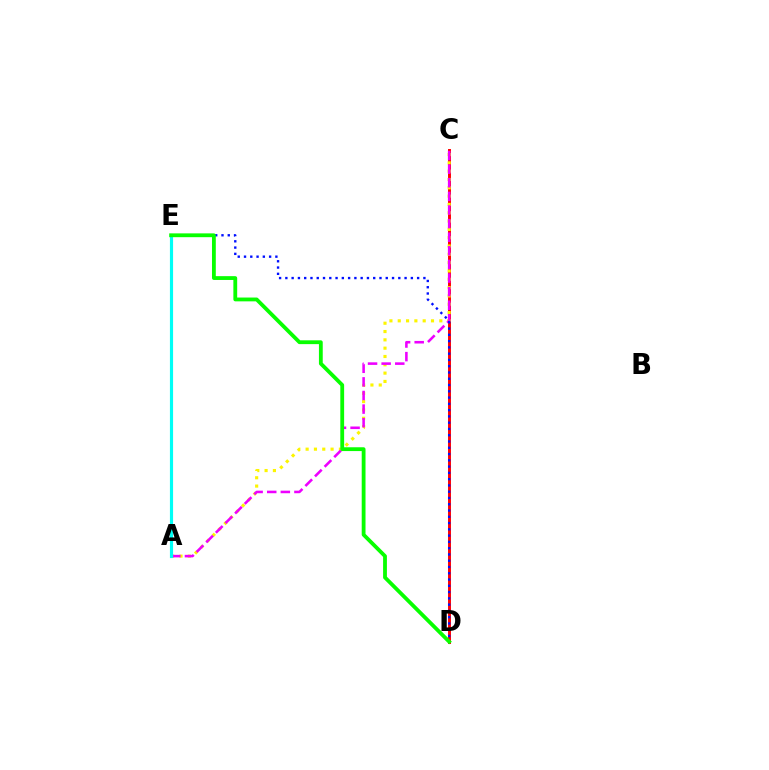{('C', 'D'): [{'color': '#ff0000', 'line_style': 'solid', 'thickness': 2.12}], ('A', 'C'): [{'color': '#fcf500', 'line_style': 'dotted', 'thickness': 2.26}, {'color': '#ee00ff', 'line_style': 'dashed', 'thickness': 1.85}], ('D', 'E'): [{'color': '#0010ff', 'line_style': 'dotted', 'thickness': 1.7}, {'color': '#08ff00', 'line_style': 'solid', 'thickness': 2.74}], ('A', 'E'): [{'color': '#00fff6', 'line_style': 'solid', 'thickness': 2.27}]}